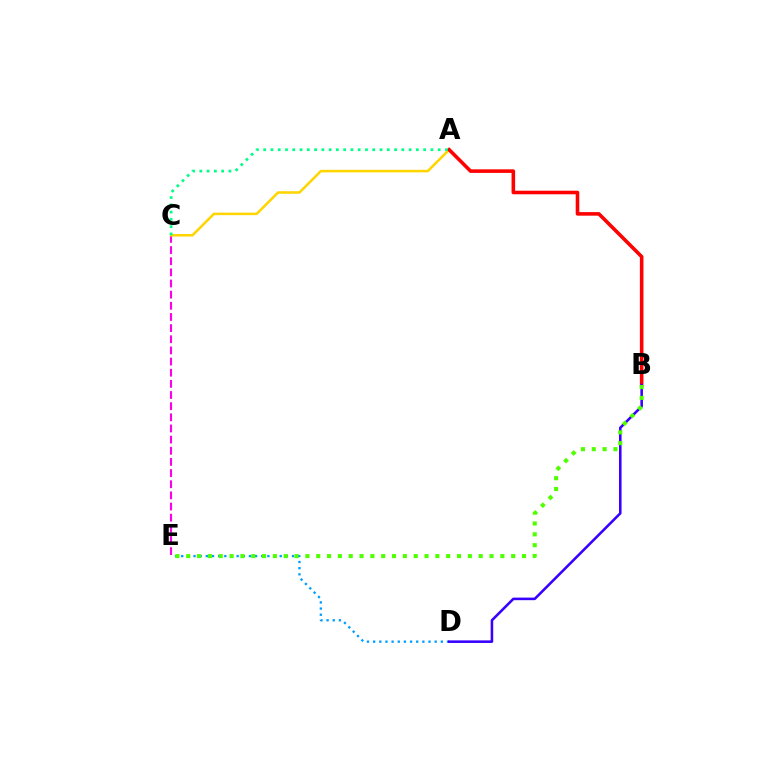{('C', 'E'): [{'color': '#ff00ed', 'line_style': 'dashed', 'thickness': 1.51}], ('A', 'C'): [{'color': '#ffd500', 'line_style': 'solid', 'thickness': 1.82}, {'color': '#00ff86', 'line_style': 'dotted', 'thickness': 1.98}], ('A', 'B'): [{'color': '#ff0000', 'line_style': 'solid', 'thickness': 2.58}], ('D', 'E'): [{'color': '#009eff', 'line_style': 'dotted', 'thickness': 1.67}], ('B', 'D'): [{'color': '#3700ff', 'line_style': 'solid', 'thickness': 1.85}], ('B', 'E'): [{'color': '#4fff00', 'line_style': 'dotted', 'thickness': 2.94}]}